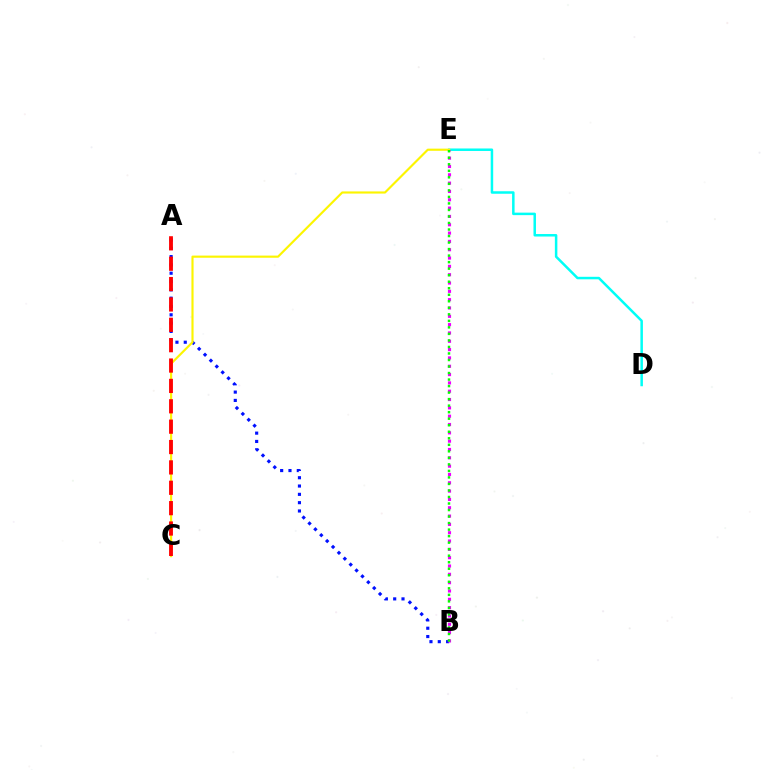{('D', 'E'): [{'color': '#00fff6', 'line_style': 'solid', 'thickness': 1.8}], ('A', 'B'): [{'color': '#0010ff', 'line_style': 'dotted', 'thickness': 2.26}], ('C', 'E'): [{'color': '#fcf500', 'line_style': 'solid', 'thickness': 1.55}], ('A', 'C'): [{'color': '#ff0000', 'line_style': 'dashed', 'thickness': 2.77}], ('B', 'E'): [{'color': '#ee00ff', 'line_style': 'dotted', 'thickness': 2.26}, {'color': '#08ff00', 'line_style': 'dotted', 'thickness': 1.77}]}